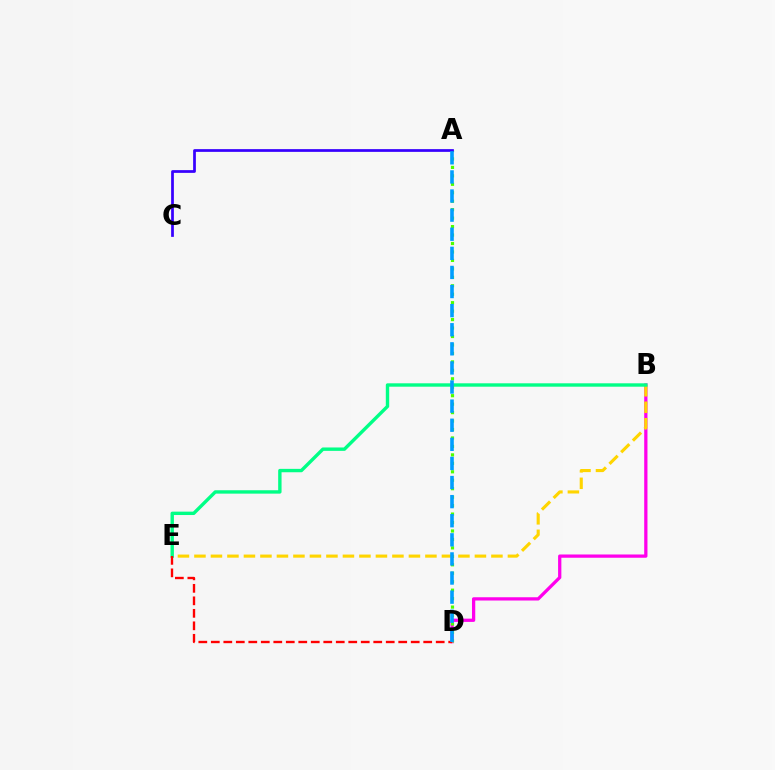{('B', 'D'): [{'color': '#ff00ed', 'line_style': 'solid', 'thickness': 2.35}], ('A', 'D'): [{'color': '#4fff00', 'line_style': 'dotted', 'thickness': 2.3}, {'color': '#009eff', 'line_style': 'dashed', 'thickness': 2.59}], ('A', 'C'): [{'color': '#3700ff', 'line_style': 'solid', 'thickness': 1.97}], ('B', 'E'): [{'color': '#ffd500', 'line_style': 'dashed', 'thickness': 2.24}, {'color': '#00ff86', 'line_style': 'solid', 'thickness': 2.44}], ('D', 'E'): [{'color': '#ff0000', 'line_style': 'dashed', 'thickness': 1.7}]}